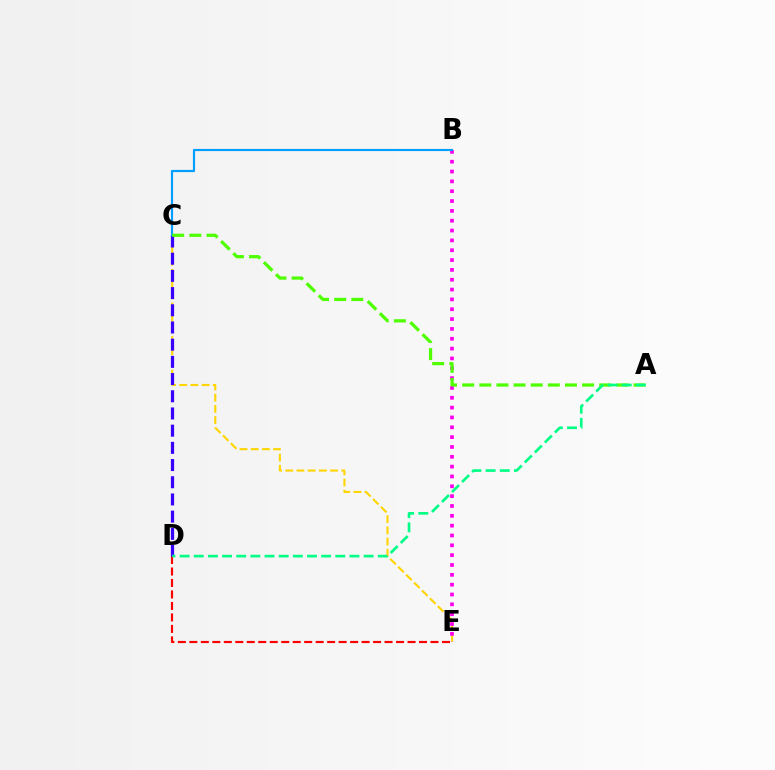{('C', 'E'): [{'color': '#ffd500', 'line_style': 'dashed', 'thickness': 1.52}], ('D', 'E'): [{'color': '#ff0000', 'line_style': 'dashed', 'thickness': 1.56}], ('B', 'E'): [{'color': '#ff00ed', 'line_style': 'dotted', 'thickness': 2.67}], ('C', 'D'): [{'color': '#3700ff', 'line_style': 'dashed', 'thickness': 2.34}], ('B', 'C'): [{'color': '#009eff', 'line_style': 'solid', 'thickness': 1.57}], ('A', 'C'): [{'color': '#4fff00', 'line_style': 'dashed', 'thickness': 2.33}], ('A', 'D'): [{'color': '#00ff86', 'line_style': 'dashed', 'thickness': 1.92}]}